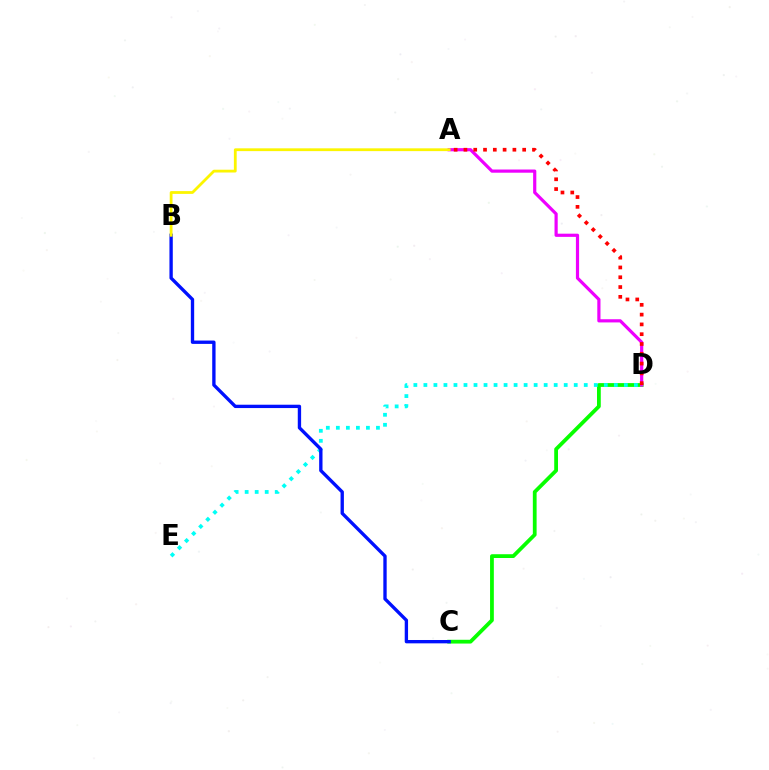{('C', 'D'): [{'color': '#08ff00', 'line_style': 'solid', 'thickness': 2.72}], ('D', 'E'): [{'color': '#00fff6', 'line_style': 'dotted', 'thickness': 2.72}], ('B', 'C'): [{'color': '#0010ff', 'line_style': 'solid', 'thickness': 2.41}], ('A', 'D'): [{'color': '#ee00ff', 'line_style': 'solid', 'thickness': 2.3}, {'color': '#ff0000', 'line_style': 'dotted', 'thickness': 2.66}], ('A', 'B'): [{'color': '#fcf500', 'line_style': 'solid', 'thickness': 2.01}]}